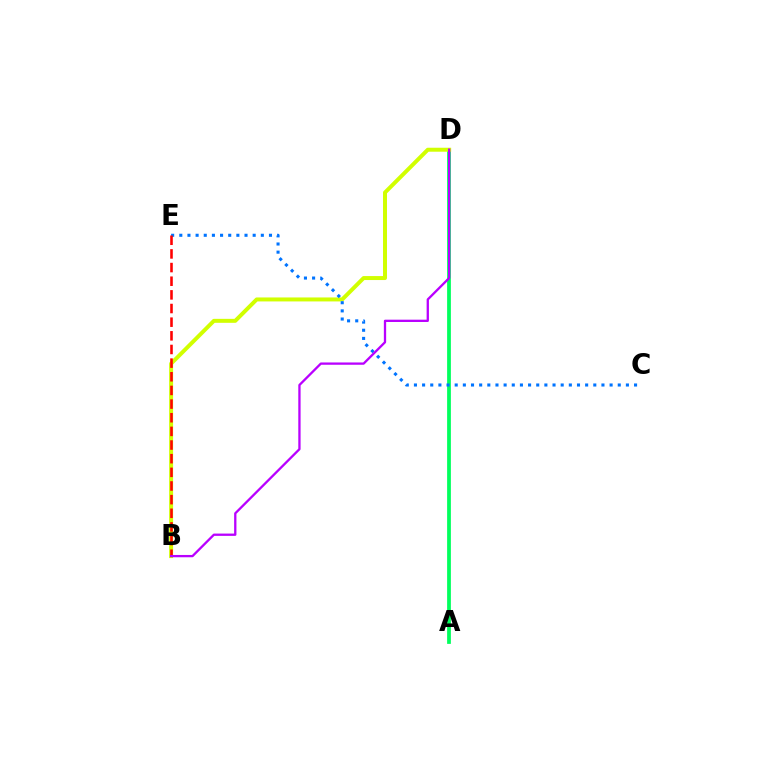{('A', 'D'): [{'color': '#00ff5c', 'line_style': 'solid', 'thickness': 2.71}], ('B', 'D'): [{'color': '#d1ff00', 'line_style': 'solid', 'thickness': 2.86}, {'color': '#b900ff', 'line_style': 'solid', 'thickness': 1.66}], ('C', 'E'): [{'color': '#0074ff', 'line_style': 'dotted', 'thickness': 2.21}], ('B', 'E'): [{'color': '#ff0000', 'line_style': 'dashed', 'thickness': 1.85}]}